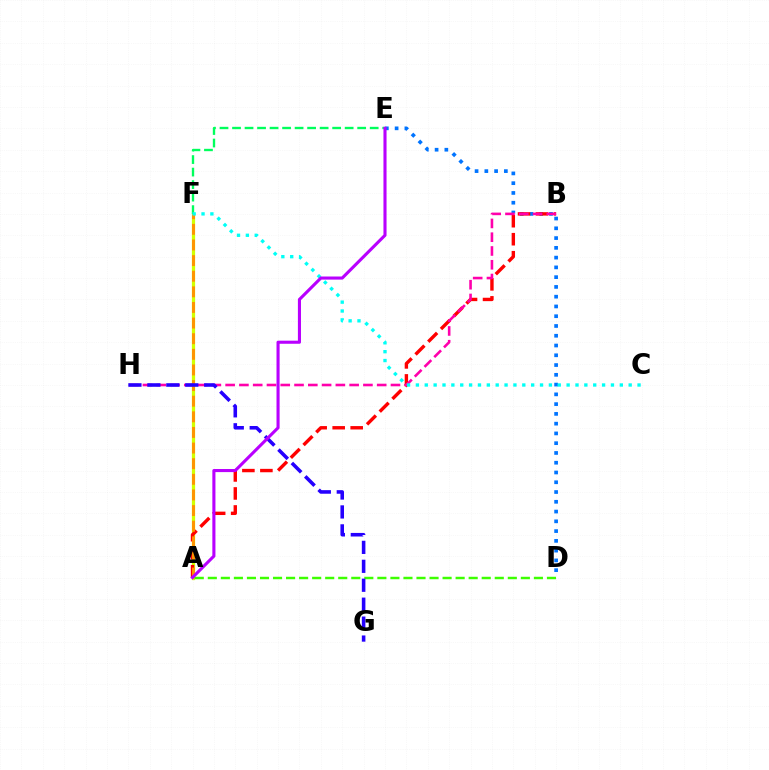{('D', 'E'): [{'color': '#0074ff', 'line_style': 'dotted', 'thickness': 2.65}], ('A', 'F'): [{'color': '#d1ff00', 'line_style': 'solid', 'thickness': 2.35}, {'color': '#ff9400', 'line_style': 'dashed', 'thickness': 2.12}], ('A', 'B'): [{'color': '#ff0000', 'line_style': 'dashed', 'thickness': 2.45}], ('E', 'F'): [{'color': '#00ff5c', 'line_style': 'dashed', 'thickness': 1.7}], ('B', 'H'): [{'color': '#ff00ac', 'line_style': 'dashed', 'thickness': 1.87}], ('A', 'D'): [{'color': '#3dff00', 'line_style': 'dashed', 'thickness': 1.77}], ('G', 'H'): [{'color': '#2500ff', 'line_style': 'dashed', 'thickness': 2.57}], ('C', 'F'): [{'color': '#00fff6', 'line_style': 'dotted', 'thickness': 2.41}], ('A', 'E'): [{'color': '#b900ff', 'line_style': 'solid', 'thickness': 2.23}]}